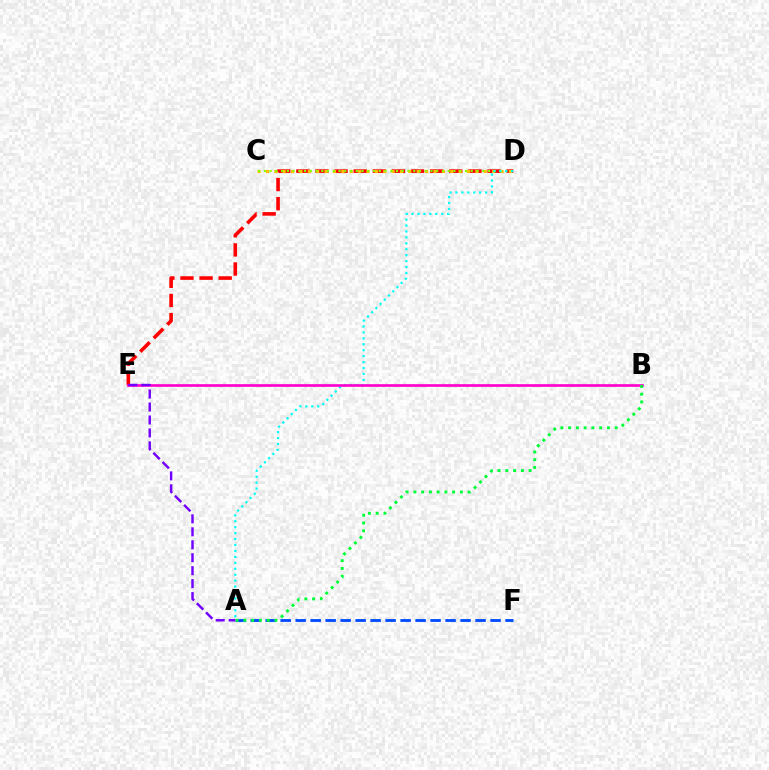{('D', 'E'): [{'color': '#ff0000', 'line_style': 'dashed', 'thickness': 2.6}], ('C', 'D'): [{'color': '#ffbd00', 'line_style': 'dotted', 'thickness': 2.28}, {'color': '#84ff00', 'line_style': 'dotted', 'thickness': 1.56}], ('A', 'D'): [{'color': '#00fff6', 'line_style': 'dotted', 'thickness': 1.61}], ('B', 'E'): [{'color': '#ff00cf', 'line_style': 'solid', 'thickness': 1.92}], ('A', 'E'): [{'color': '#7200ff', 'line_style': 'dashed', 'thickness': 1.76}], ('A', 'F'): [{'color': '#004bff', 'line_style': 'dashed', 'thickness': 2.04}], ('A', 'B'): [{'color': '#00ff39', 'line_style': 'dotted', 'thickness': 2.11}]}